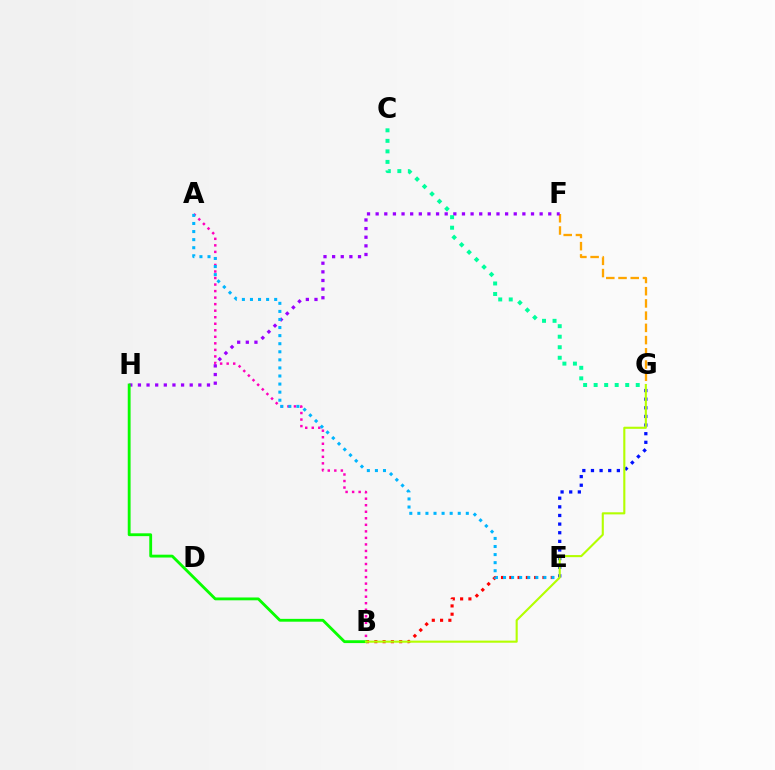{('B', 'E'): [{'color': '#ff0000', 'line_style': 'dotted', 'thickness': 2.25}], ('F', 'G'): [{'color': '#ffa500', 'line_style': 'dashed', 'thickness': 1.66}], ('A', 'B'): [{'color': '#ff00bd', 'line_style': 'dotted', 'thickness': 1.77}], ('F', 'H'): [{'color': '#9b00ff', 'line_style': 'dotted', 'thickness': 2.34}], ('A', 'E'): [{'color': '#00b5ff', 'line_style': 'dotted', 'thickness': 2.19}], ('B', 'H'): [{'color': '#08ff00', 'line_style': 'solid', 'thickness': 2.04}], ('E', 'G'): [{'color': '#0010ff', 'line_style': 'dotted', 'thickness': 2.34}], ('C', 'G'): [{'color': '#00ff9d', 'line_style': 'dotted', 'thickness': 2.86}], ('B', 'G'): [{'color': '#b3ff00', 'line_style': 'solid', 'thickness': 1.52}]}